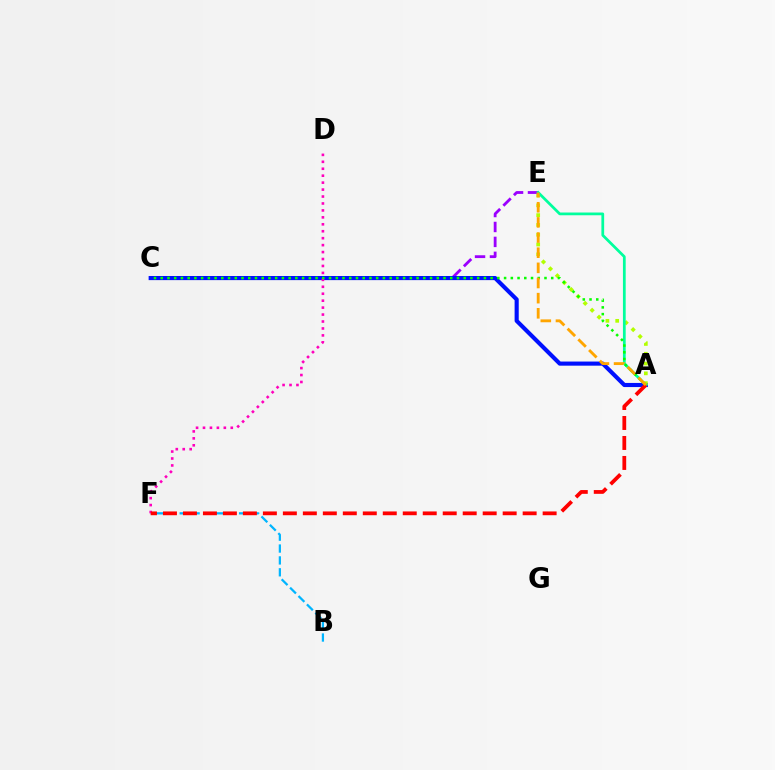{('C', 'E'): [{'color': '#9b00ff', 'line_style': 'dashed', 'thickness': 2.03}], ('B', 'F'): [{'color': '#00b5ff', 'line_style': 'dashed', 'thickness': 1.61}], ('A', 'C'): [{'color': '#0010ff', 'line_style': 'solid', 'thickness': 2.97}, {'color': '#08ff00', 'line_style': 'dotted', 'thickness': 1.83}], ('A', 'E'): [{'color': '#b3ff00', 'line_style': 'dotted', 'thickness': 2.66}, {'color': '#00ff9d', 'line_style': 'solid', 'thickness': 1.98}, {'color': '#ffa500', 'line_style': 'dashed', 'thickness': 2.06}], ('D', 'F'): [{'color': '#ff00bd', 'line_style': 'dotted', 'thickness': 1.89}], ('A', 'F'): [{'color': '#ff0000', 'line_style': 'dashed', 'thickness': 2.71}]}